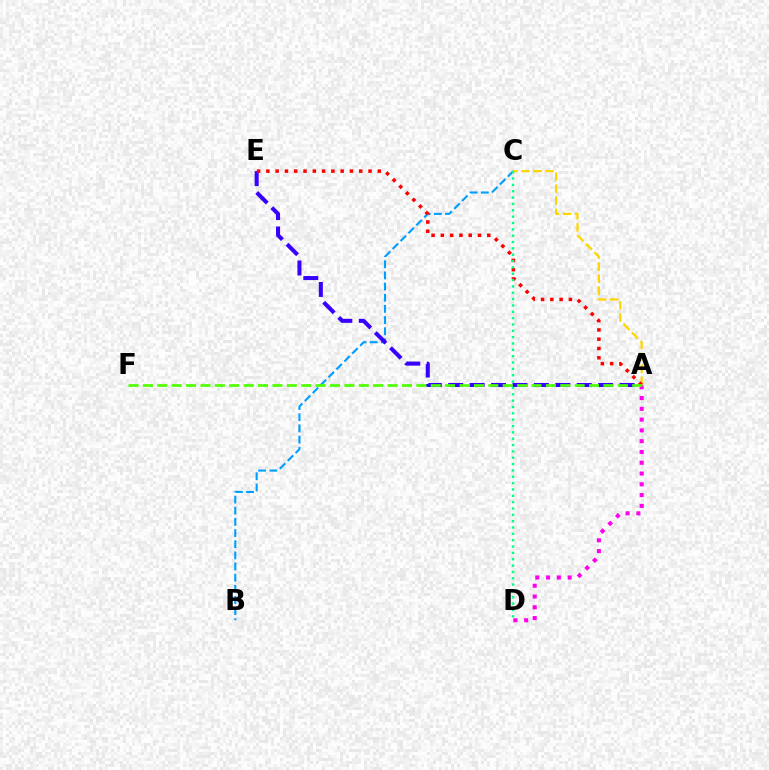{('A', 'C'): [{'color': '#ffd500', 'line_style': 'dashed', 'thickness': 1.63}], ('A', 'D'): [{'color': '#ff00ed', 'line_style': 'dotted', 'thickness': 2.93}], ('B', 'C'): [{'color': '#009eff', 'line_style': 'dashed', 'thickness': 1.52}], ('A', 'E'): [{'color': '#3700ff', 'line_style': 'dashed', 'thickness': 2.91}, {'color': '#ff0000', 'line_style': 'dotted', 'thickness': 2.52}], ('A', 'F'): [{'color': '#4fff00', 'line_style': 'dashed', 'thickness': 1.96}], ('C', 'D'): [{'color': '#00ff86', 'line_style': 'dotted', 'thickness': 1.72}]}